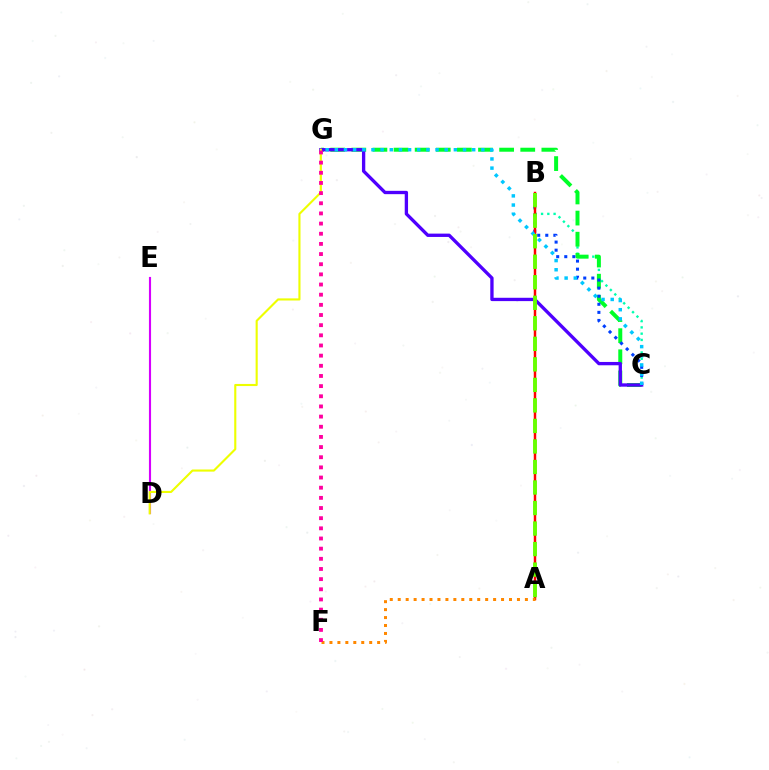{('B', 'C'): [{'color': '#00ffaf', 'line_style': 'dotted', 'thickness': 1.7}, {'color': '#003fff', 'line_style': 'dotted', 'thickness': 2.19}], ('C', 'G'): [{'color': '#00ff27', 'line_style': 'dashed', 'thickness': 2.87}, {'color': '#4f00ff', 'line_style': 'solid', 'thickness': 2.39}, {'color': '#00c7ff', 'line_style': 'dotted', 'thickness': 2.49}], ('A', 'B'): [{'color': '#ff0000', 'line_style': 'solid', 'thickness': 1.79}, {'color': '#66ff00', 'line_style': 'dashed', 'thickness': 2.79}], ('A', 'F'): [{'color': '#ff8800', 'line_style': 'dotted', 'thickness': 2.16}], ('D', 'E'): [{'color': '#d600ff', 'line_style': 'solid', 'thickness': 1.53}], ('D', 'G'): [{'color': '#eeff00', 'line_style': 'solid', 'thickness': 1.53}], ('F', 'G'): [{'color': '#ff00a0', 'line_style': 'dotted', 'thickness': 2.76}]}